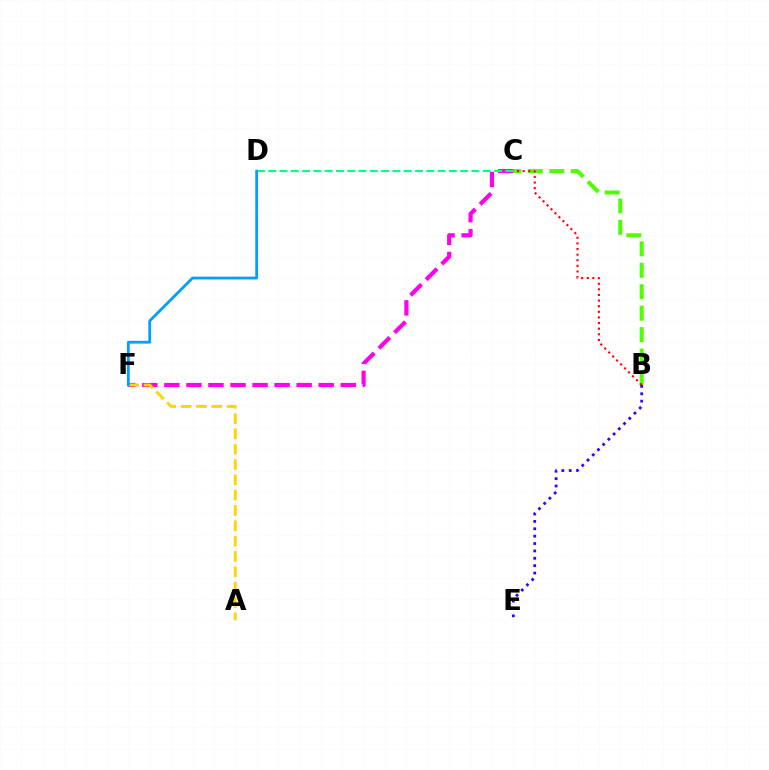{('B', 'C'): [{'color': '#4fff00', 'line_style': 'dashed', 'thickness': 2.91}, {'color': '#ff0000', 'line_style': 'dotted', 'thickness': 1.53}], ('C', 'F'): [{'color': '#ff00ed', 'line_style': 'dashed', 'thickness': 2.99}], ('C', 'D'): [{'color': '#00ff86', 'line_style': 'dashed', 'thickness': 1.53}], ('A', 'F'): [{'color': '#ffd500', 'line_style': 'dashed', 'thickness': 2.08}], ('D', 'F'): [{'color': '#009eff', 'line_style': 'solid', 'thickness': 2.0}], ('B', 'E'): [{'color': '#3700ff', 'line_style': 'dotted', 'thickness': 2.0}]}